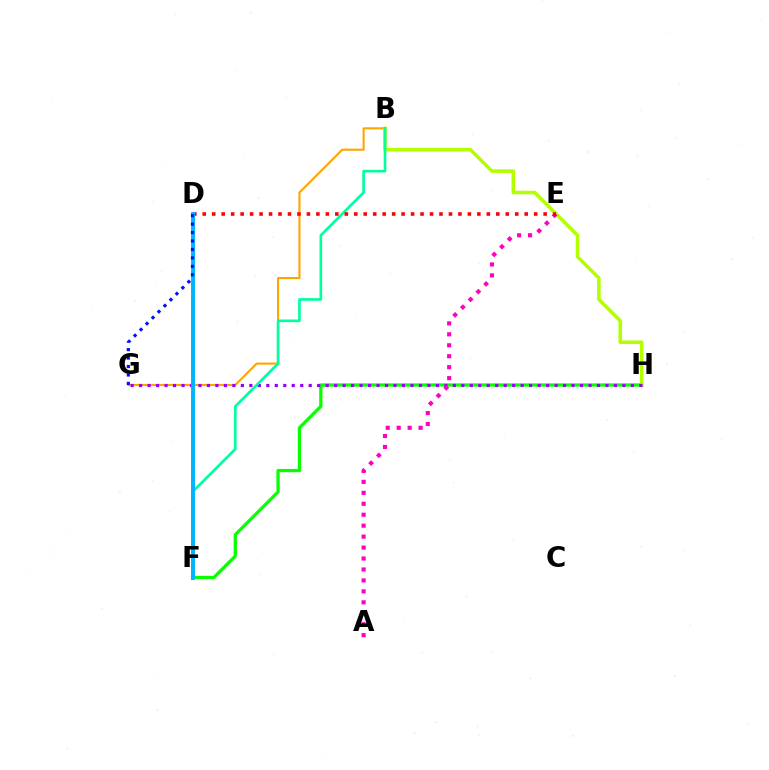{('F', 'H'): [{'color': '#08ff00', 'line_style': 'solid', 'thickness': 2.35}], ('B', 'G'): [{'color': '#ffa500', 'line_style': 'solid', 'thickness': 1.51}], ('B', 'H'): [{'color': '#b3ff00', 'line_style': 'solid', 'thickness': 2.55}], ('G', 'H'): [{'color': '#9b00ff', 'line_style': 'dotted', 'thickness': 2.3}], ('A', 'E'): [{'color': '#ff00bd', 'line_style': 'dotted', 'thickness': 2.98}], ('B', 'F'): [{'color': '#00ff9d', 'line_style': 'solid', 'thickness': 1.91}], ('D', 'E'): [{'color': '#ff0000', 'line_style': 'dotted', 'thickness': 2.57}], ('D', 'F'): [{'color': '#00b5ff', 'line_style': 'solid', 'thickness': 2.83}], ('D', 'G'): [{'color': '#0010ff', 'line_style': 'dotted', 'thickness': 2.3}]}